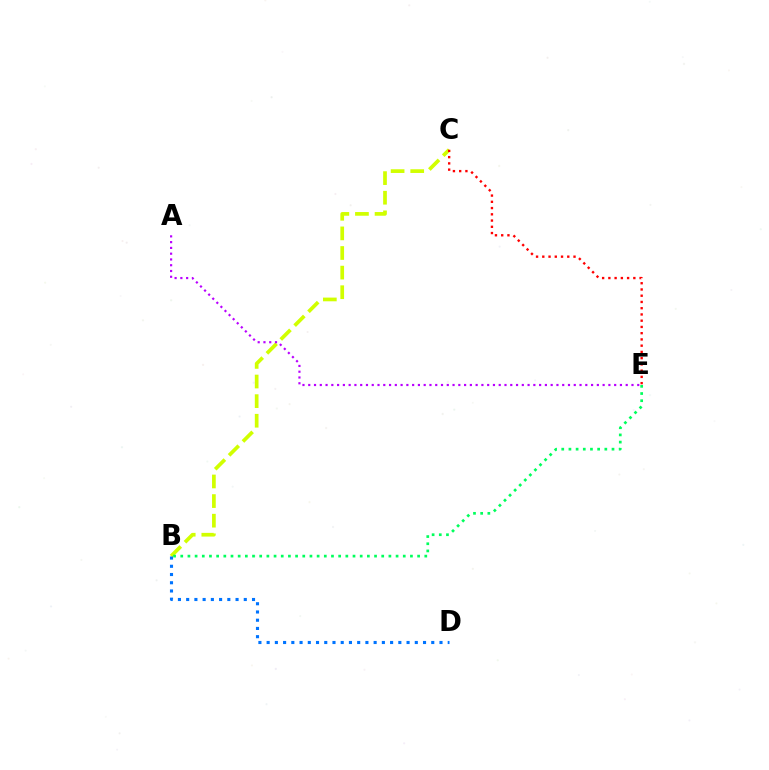{('B', 'C'): [{'color': '#d1ff00', 'line_style': 'dashed', 'thickness': 2.66}], ('B', 'D'): [{'color': '#0074ff', 'line_style': 'dotted', 'thickness': 2.24}], ('A', 'E'): [{'color': '#b900ff', 'line_style': 'dotted', 'thickness': 1.57}], ('B', 'E'): [{'color': '#00ff5c', 'line_style': 'dotted', 'thickness': 1.95}], ('C', 'E'): [{'color': '#ff0000', 'line_style': 'dotted', 'thickness': 1.7}]}